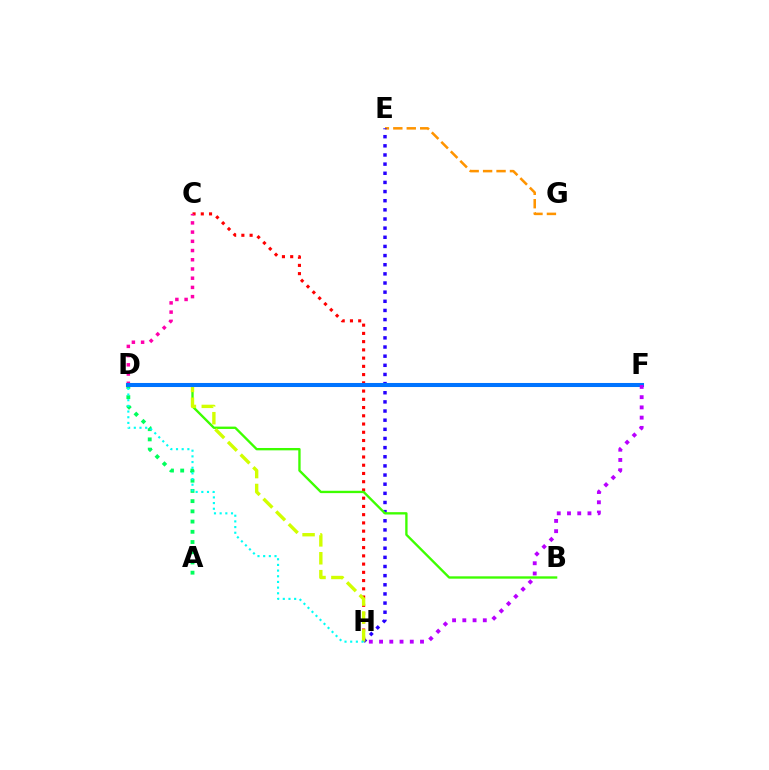{('E', 'G'): [{'color': '#ff9400', 'line_style': 'dashed', 'thickness': 1.83}], ('A', 'D'): [{'color': '#00ff5c', 'line_style': 'dotted', 'thickness': 2.78}], ('E', 'H'): [{'color': '#2500ff', 'line_style': 'dotted', 'thickness': 2.48}], ('C', 'H'): [{'color': '#ff0000', 'line_style': 'dotted', 'thickness': 2.24}], ('B', 'D'): [{'color': '#3dff00', 'line_style': 'solid', 'thickness': 1.69}], ('D', 'H'): [{'color': '#d1ff00', 'line_style': 'dashed', 'thickness': 2.43}, {'color': '#00fff6', 'line_style': 'dotted', 'thickness': 1.54}], ('C', 'D'): [{'color': '#ff00ac', 'line_style': 'dotted', 'thickness': 2.5}], ('D', 'F'): [{'color': '#0074ff', 'line_style': 'solid', 'thickness': 2.92}], ('F', 'H'): [{'color': '#b900ff', 'line_style': 'dotted', 'thickness': 2.78}]}